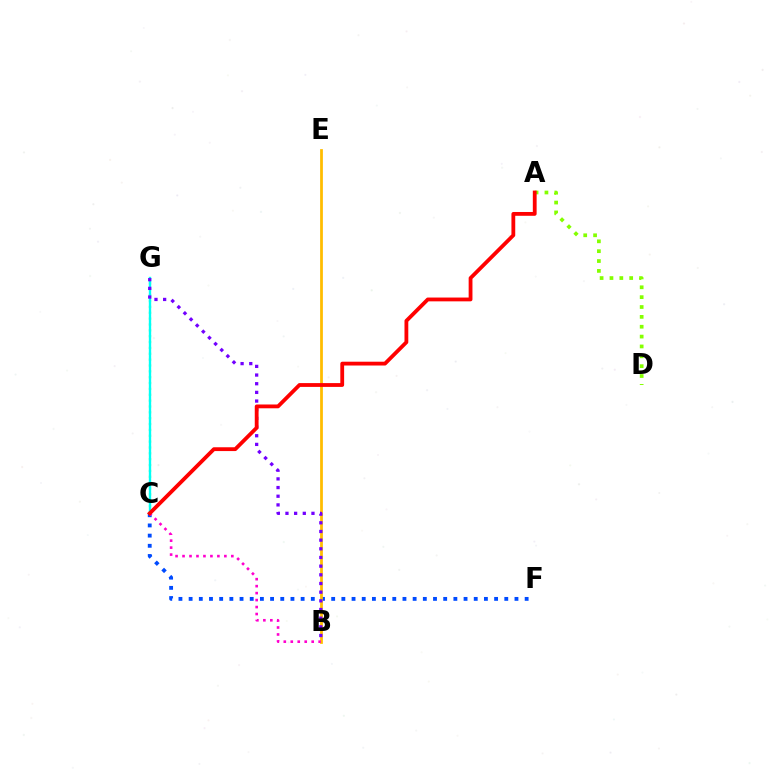{('C', 'G'): [{'color': '#00ff39', 'line_style': 'dotted', 'thickness': 1.59}, {'color': '#00fff6', 'line_style': 'solid', 'thickness': 1.71}], ('C', 'F'): [{'color': '#004bff', 'line_style': 'dotted', 'thickness': 2.77}], ('B', 'E'): [{'color': '#ffbd00', 'line_style': 'solid', 'thickness': 1.98}], ('A', 'D'): [{'color': '#84ff00', 'line_style': 'dotted', 'thickness': 2.68}], ('B', 'G'): [{'color': '#7200ff', 'line_style': 'dotted', 'thickness': 2.36}], ('B', 'C'): [{'color': '#ff00cf', 'line_style': 'dotted', 'thickness': 1.89}], ('A', 'C'): [{'color': '#ff0000', 'line_style': 'solid', 'thickness': 2.74}]}